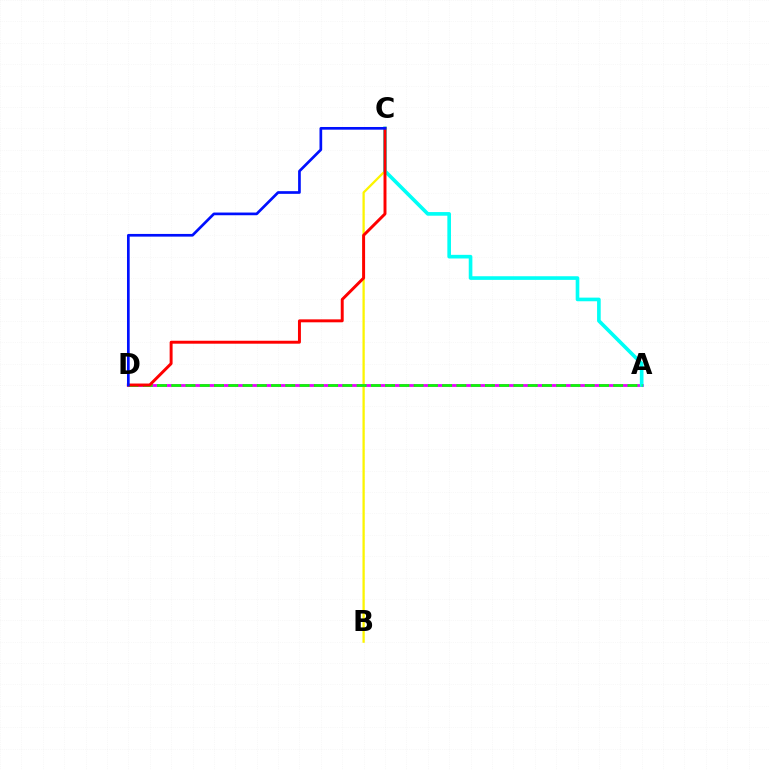{('B', 'C'): [{'color': '#fcf500', 'line_style': 'solid', 'thickness': 1.65}], ('A', 'D'): [{'color': '#ee00ff', 'line_style': 'solid', 'thickness': 2.03}, {'color': '#08ff00', 'line_style': 'dashed', 'thickness': 1.94}], ('A', 'C'): [{'color': '#00fff6', 'line_style': 'solid', 'thickness': 2.62}], ('C', 'D'): [{'color': '#ff0000', 'line_style': 'solid', 'thickness': 2.12}, {'color': '#0010ff', 'line_style': 'solid', 'thickness': 1.94}]}